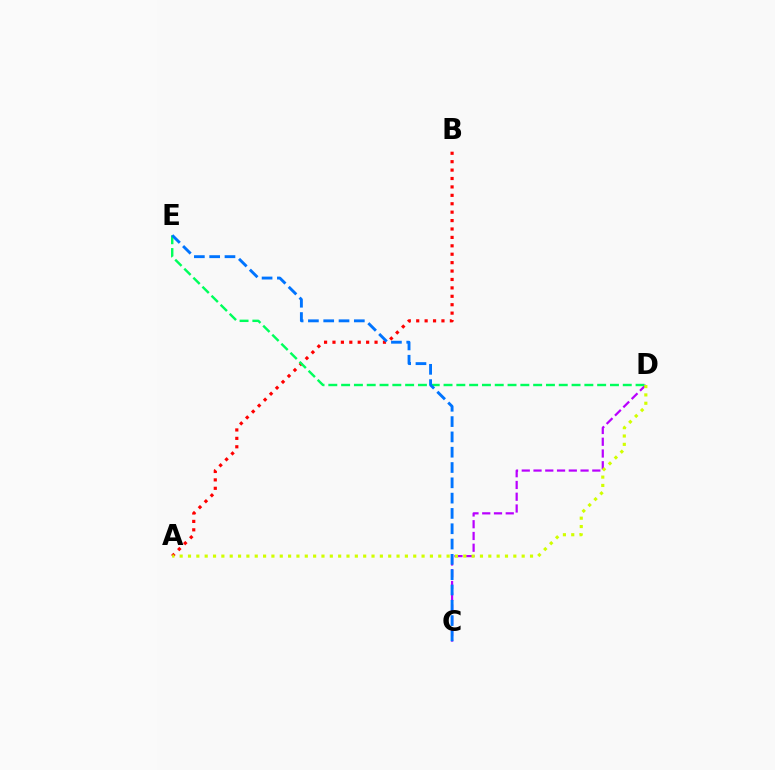{('C', 'D'): [{'color': '#b900ff', 'line_style': 'dashed', 'thickness': 1.6}], ('A', 'B'): [{'color': '#ff0000', 'line_style': 'dotted', 'thickness': 2.29}], ('D', 'E'): [{'color': '#00ff5c', 'line_style': 'dashed', 'thickness': 1.74}], ('C', 'E'): [{'color': '#0074ff', 'line_style': 'dashed', 'thickness': 2.08}], ('A', 'D'): [{'color': '#d1ff00', 'line_style': 'dotted', 'thickness': 2.27}]}